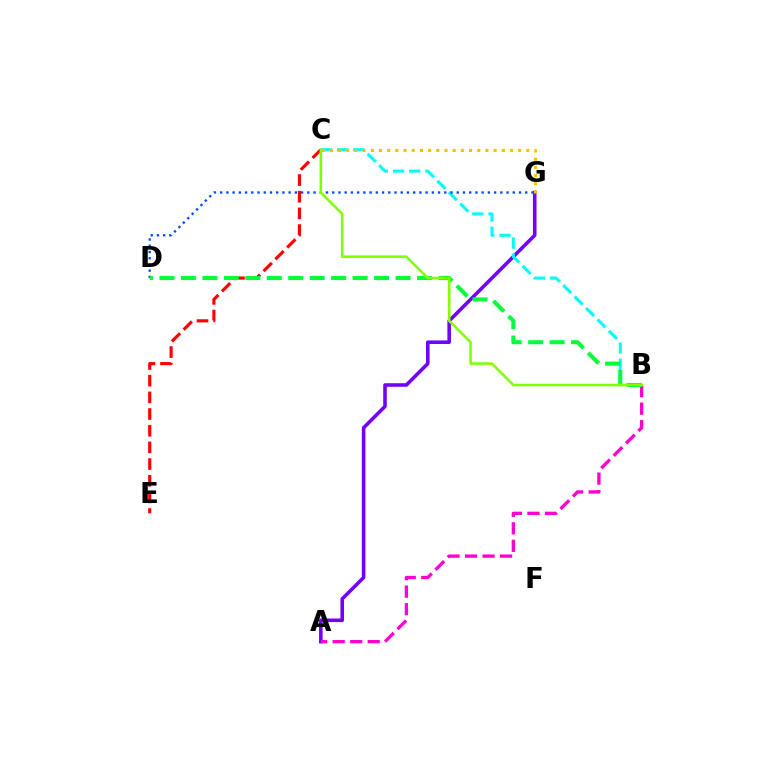{('A', 'G'): [{'color': '#7200ff', 'line_style': 'solid', 'thickness': 2.57}], ('C', 'E'): [{'color': '#ff0000', 'line_style': 'dashed', 'thickness': 2.27}], ('A', 'B'): [{'color': '#ff00cf', 'line_style': 'dashed', 'thickness': 2.38}], ('B', 'C'): [{'color': '#00fff6', 'line_style': 'dashed', 'thickness': 2.2}, {'color': '#84ff00', 'line_style': 'solid', 'thickness': 1.84}], ('D', 'G'): [{'color': '#004bff', 'line_style': 'dotted', 'thickness': 1.69}], ('B', 'D'): [{'color': '#00ff39', 'line_style': 'dashed', 'thickness': 2.92}], ('C', 'G'): [{'color': '#ffbd00', 'line_style': 'dotted', 'thickness': 2.22}]}